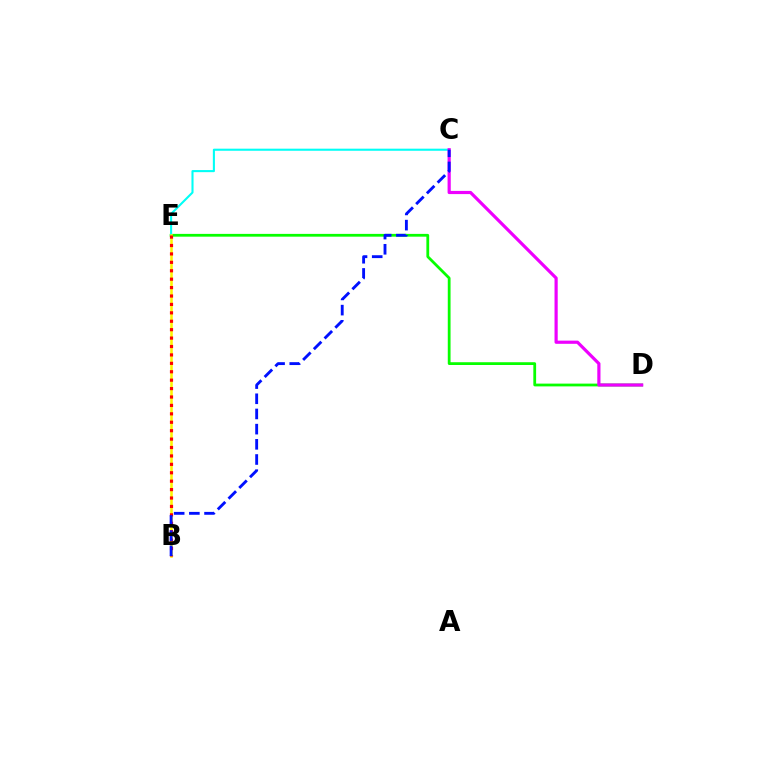{('D', 'E'): [{'color': '#08ff00', 'line_style': 'solid', 'thickness': 2.0}], ('C', 'E'): [{'color': '#00fff6', 'line_style': 'solid', 'thickness': 1.51}], ('B', 'E'): [{'color': '#fcf500', 'line_style': 'solid', 'thickness': 1.84}, {'color': '#ff0000', 'line_style': 'dotted', 'thickness': 2.29}], ('C', 'D'): [{'color': '#ee00ff', 'line_style': 'solid', 'thickness': 2.29}], ('B', 'C'): [{'color': '#0010ff', 'line_style': 'dashed', 'thickness': 2.06}]}